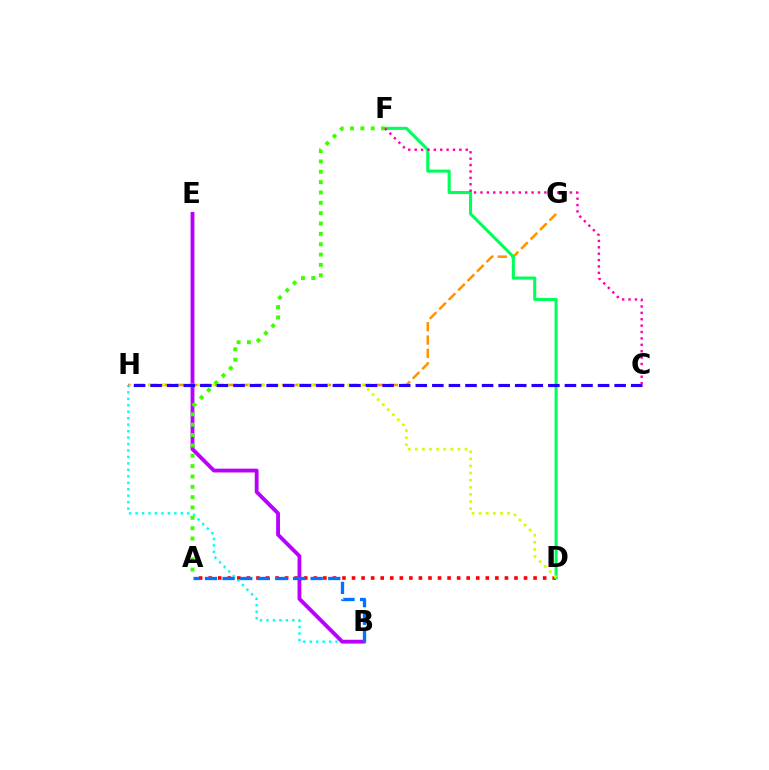{('A', 'D'): [{'color': '#ff0000', 'line_style': 'dotted', 'thickness': 2.6}], ('G', 'H'): [{'color': '#ff9400', 'line_style': 'dashed', 'thickness': 1.82}], ('B', 'H'): [{'color': '#00fff6', 'line_style': 'dotted', 'thickness': 1.76}], ('D', 'F'): [{'color': '#00ff5c', 'line_style': 'solid', 'thickness': 2.22}], ('B', 'E'): [{'color': '#b900ff', 'line_style': 'solid', 'thickness': 2.76}], ('A', 'F'): [{'color': '#3dff00', 'line_style': 'dotted', 'thickness': 2.81}], ('D', 'H'): [{'color': '#d1ff00', 'line_style': 'dotted', 'thickness': 1.93}], ('C', 'H'): [{'color': '#2500ff', 'line_style': 'dashed', 'thickness': 2.25}], ('A', 'B'): [{'color': '#0074ff', 'line_style': 'dashed', 'thickness': 2.39}], ('C', 'F'): [{'color': '#ff00ac', 'line_style': 'dotted', 'thickness': 1.74}]}